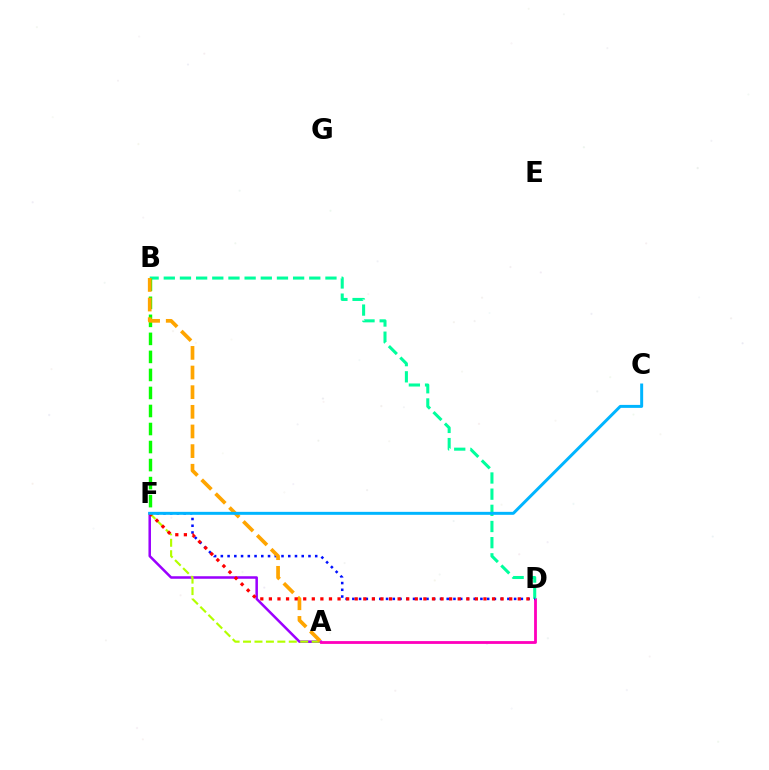{('A', 'F'): [{'color': '#9b00ff', 'line_style': 'solid', 'thickness': 1.81}, {'color': '#b3ff00', 'line_style': 'dashed', 'thickness': 1.55}], ('A', 'D'): [{'color': '#ff00bd', 'line_style': 'solid', 'thickness': 2.02}], ('B', 'D'): [{'color': '#00ff9d', 'line_style': 'dashed', 'thickness': 2.2}], ('B', 'F'): [{'color': '#08ff00', 'line_style': 'dashed', 'thickness': 2.45}], ('D', 'F'): [{'color': '#0010ff', 'line_style': 'dotted', 'thickness': 1.83}, {'color': '#ff0000', 'line_style': 'dotted', 'thickness': 2.33}], ('A', 'B'): [{'color': '#ffa500', 'line_style': 'dashed', 'thickness': 2.67}], ('C', 'F'): [{'color': '#00b5ff', 'line_style': 'solid', 'thickness': 2.14}]}